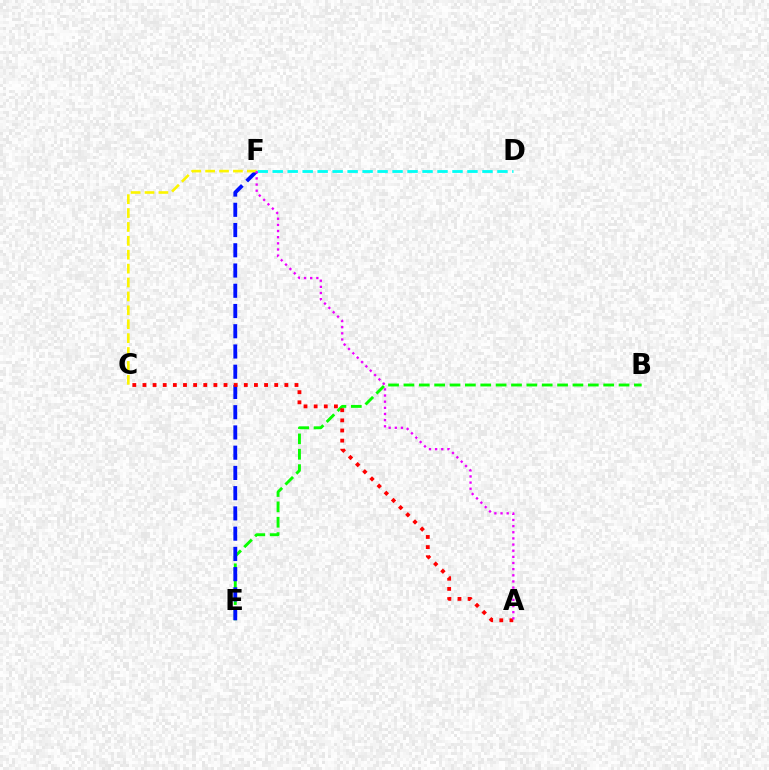{('D', 'F'): [{'color': '#00fff6', 'line_style': 'dashed', 'thickness': 2.04}], ('B', 'E'): [{'color': '#08ff00', 'line_style': 'dashed', 'thickness': 2.09}], ('E', 'F'): [{'color': '#0010ff', 'line_style': 'dashed', 'thickness': 2.75}], ('A', 'C'): [{'color': '#ff0000', 'line_style': 'dotted', 'thickness': 2.75}], ('C', 'F'): [{'color': '#fcf500', 'line_style': 'dashed', 'thickness': 1.89}], ('A', 'F'): [{'color': '#ee00ff', 'line_style': 'dotted', 'thickness': 1.67}]}